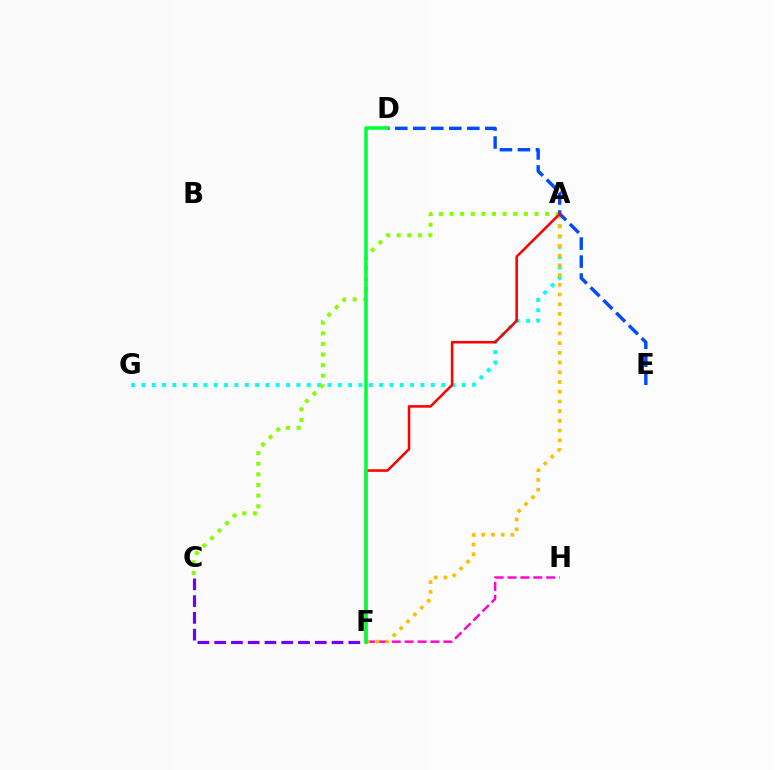{('A', 'G'): [{'color': '#00fff6', 'line_style': 'dotted', 'thickness': 2.81}], ('C', 'F'): [{'color': '#7200ff', 'line_style': 'dashed', 'thickness': 2.28}], ('A', 'C'): [{'color': '#84ff00', 'line_style': 'dotted', 'thickness': 2.88}], ('F', 'H'): [{'color': '#ff00cf', 'line_style': 'dashed', 'thickness': 1.75}], ('A', 'F'): [{'color': '#ffbd00', 'line_style': 'dotted', 'thickness': 2.64}, {'color': '#ff0000', 'line_style': 'solid', 'thickness': 1.83}], ('D', 'E'): [{'color': '#004bff', 'line_style': 'dashed', 'thickness': 2.45}], ('D', 'F'): [{'color': '#00ff39', 'line_style': 'solid', 'thickness': 2.53}]}